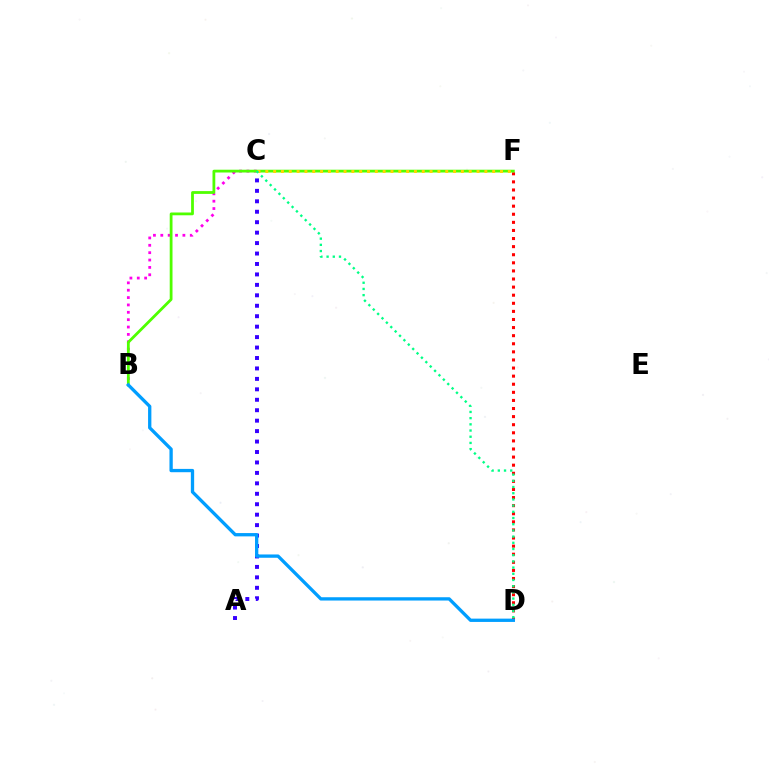{('A', 'C'): [{'color': '#3700ff', 'line_style': 'dotted', 'thickness': 2.84}], ('D', 'F'): [{'color': '#ff0000', 'line_style': 'dotted', 'thickness': 2.2}], ('B', 'C'): [{'color': '#ff00ed', 'line_style': 'dotted', 'thickness': 2.0}], ('B', 'F'): [{'color': '#4fff00', 'line_style': 'solid', 'thickness': 2.01}], ('C', 'F'): [{'color': '#ffd500', 'line_style': 'dotted', 'thickness': 2.13}], ('C', 'D'): [{'color': '#00ff86', 'line_style': 'dotted', 'thickness': 1.68}], ('B', 'D'): [{'color': '#009eff', 'line_style': 'solid', 'thickness': 2.38}]}